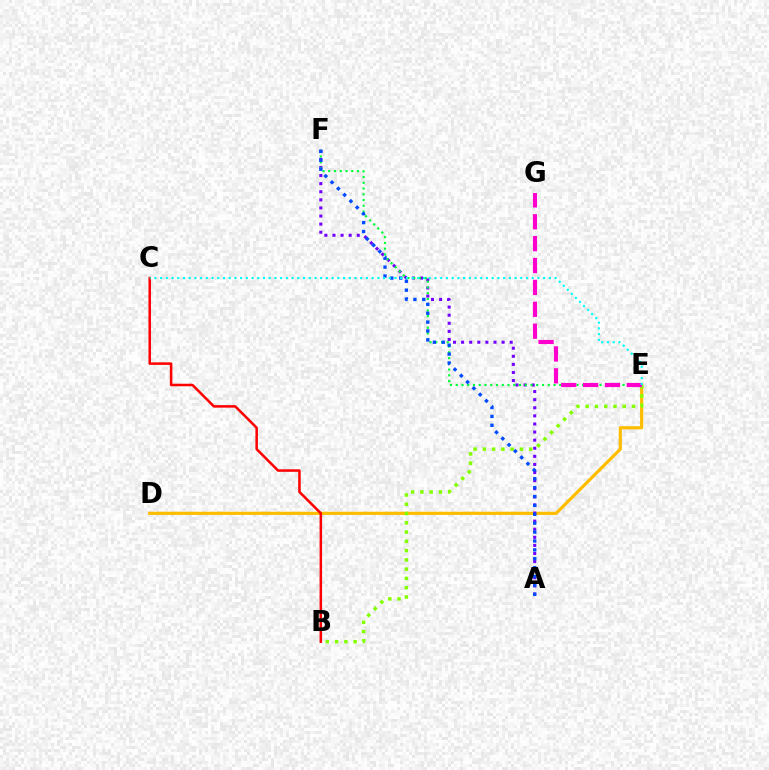{('D', 'E'): [{'color': '#ffbd00', 'line_style': 'solid', 'thickness': 2.28}], ('A', 'F'): [{'color': '#7200ff', 'line_style': 'dotted', 'thickness': 2.2}, {'color': '#004bff', 'line_style': 'dotted', 'thickness': 2.42}], ('E', 'F'): [{'color': '#00ff39', 'line_style': 'dotted', 'thickness': 1.56}], ('B', 'E'): [{'color': '#84ff00', 'line_style': 'dotted', 'thickness': 2.52}], ('B', 'C'): [{'color': '#ff0000', 'line_style': 'solid', 'thickness': 1.82}], ('E', 'G'): [{'color': '#ff00cf', 'line_style': 'dashed', 'thickness': 2.97}], ('C', 'E'): [{'color': '#00fff6', 'line_style': 'dotted', 'thickness': 1.55}]}